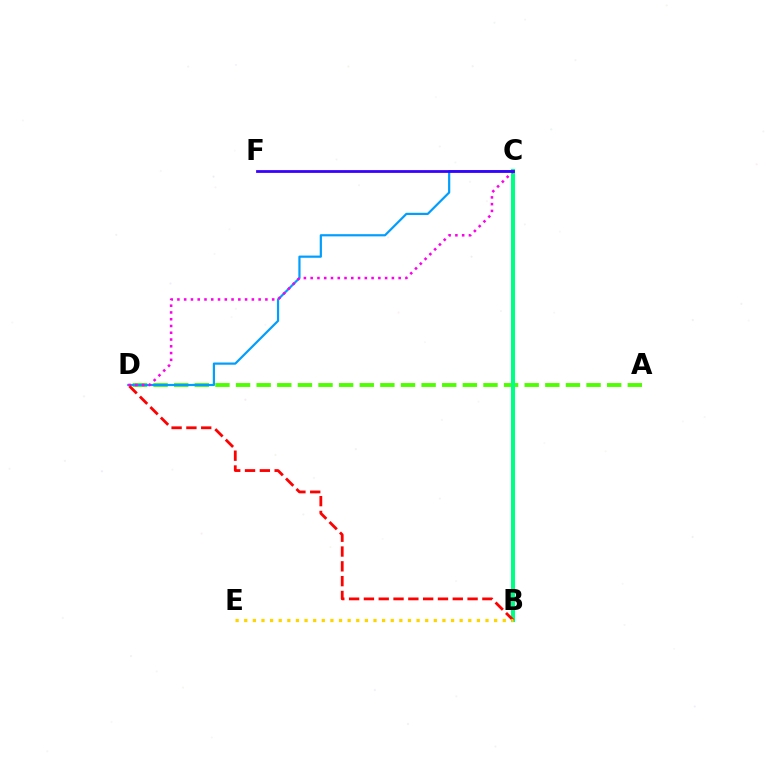{('A', 'D'): [{'color': '#4fff00', 'line_style': 'dashed', 'thickness': 2.8}], ('B', 'C'): [{'color': '#00ff86', 'line_style': 'solid', 'thickness': 2.94}], ('C', 'D'): [{'color': '#009eff', 'line_style': 'solid', 'thickness': 1.58}, {'color': '#ff00ed', 'line_style': 'dotted', 'thickness': 1.84}], ('B', 'D'): [{'color': '#ff0000', 'line_style': 'dashed', 'thickness': 2.01}], ('B', 'E'): [{'color': '#ffd500', 'line_style': 'dotted', 'thickness': 2.34}], ('C', 'F'): [{'color': '#3700ff', 'line_style': 'solid', 'thickness': 1.99}]}